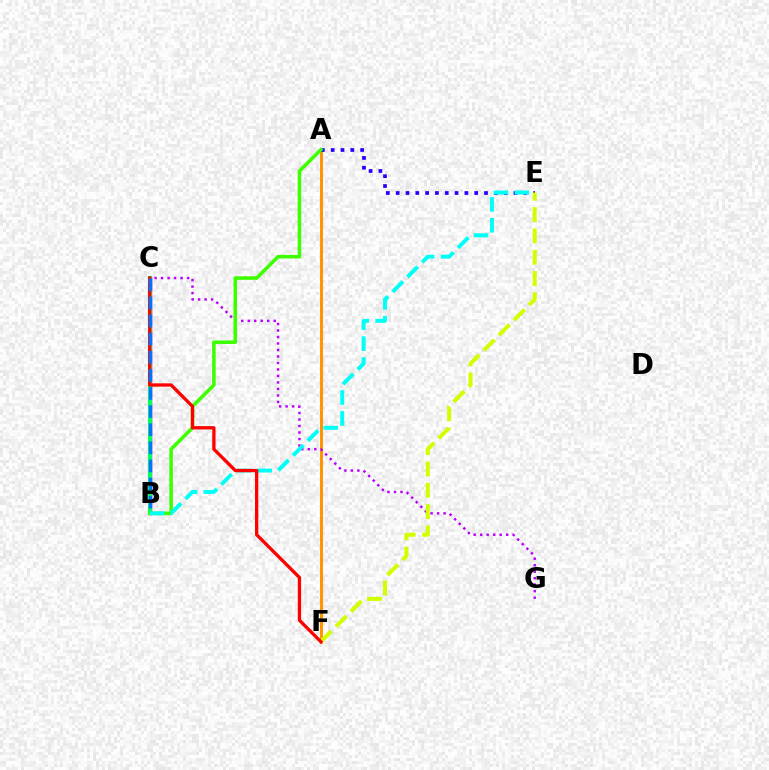{('B', 'C'): [{'color': '#ff00ac', 'line_style': 'solid', 'thickness': 2.47}, {'color': '#00ff5c', 'line_style': 'solid', 'thickness': 2.92}, {'color': '#0074ff', 'line_style': 'dashed', 'thickness': 2.46}], ('A', 'F'): [{'color': '#ff9400', 'line_style': 'solid', 'thickness': 2.14}], ('C', 'G'): [{'color': '#b900ff', 'line_style': 'dotted', 'thickness': 1.76}], ('A', 'E'): [{'color': '#2500ff', 'line_style': 'dotted', 'thickness': 2.67}], ('E', 'F'): [{'color': '#d1ff00', 'line_style': 'dashed', 'thickness': 2.9}], ('A', 'B'): [{'color': '#3dff00', 'line_style': 'solid', 'thickness': 2.57}], ('B', 'E'): [{'color': '#00fff6', 'line_style': 'dashed', 'thickness': 2.84}], ('C', 'F'): [{'color': '#ff0000', 'line_style': 'solid', 'thickness': 2.37}]}